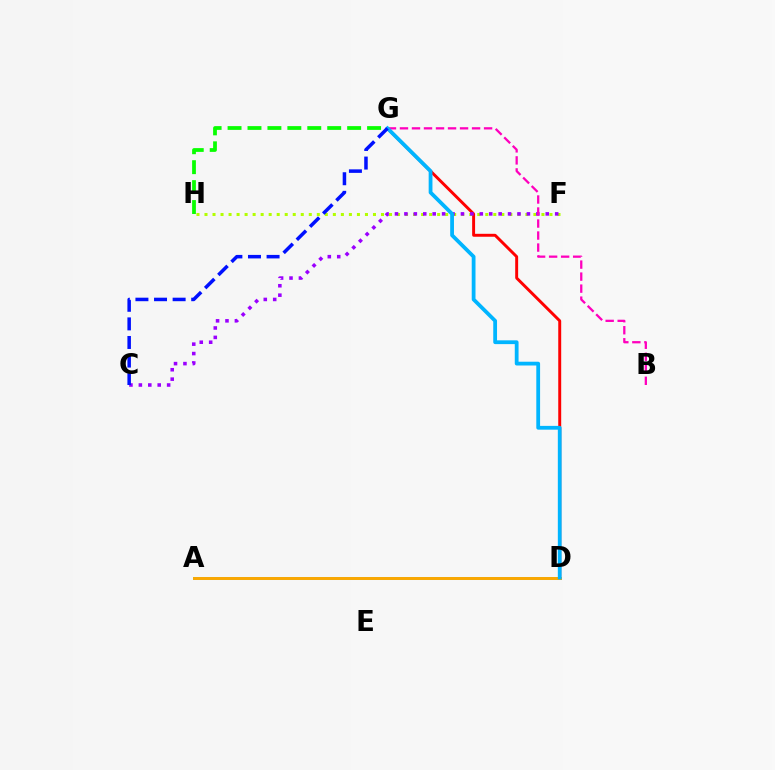{('D', 'G'): [{'color': '#ff0000', 'line_style': 'solid', 'thickness': 2.11}, {'color': '#00b5ff', 'line_style': 'solid', 'thickness': 2.72}], ('F', 'H'): [{'color': '#b3ff00', 'line_style': 'dotted', 'thickness': 2.18}], ('C', 'F'): [{'color': '#9b00ff', 'line_style': 'dotted', 'thickness': 2.56}], ('A', 'D'): [{'color': '#00ff9d', 'line_style': 'solid', 'thickness': 2.16}, {'color': '#ffa500', 'line_style': 'solid', 'thickness': 2.09}], ('B', 'G'): [{'color': '#ff00bd', 'line_style': 'dashed', 'thickness': 1.63}], ('C', 'G'): [{'color': '#0010ff', 'line_style': 'dashed', 'thickness': 2.53}], ('G', 'H'): [{'color': '#08ff00', 'line_style': 'dashed', 'thickness': 2.71}]}